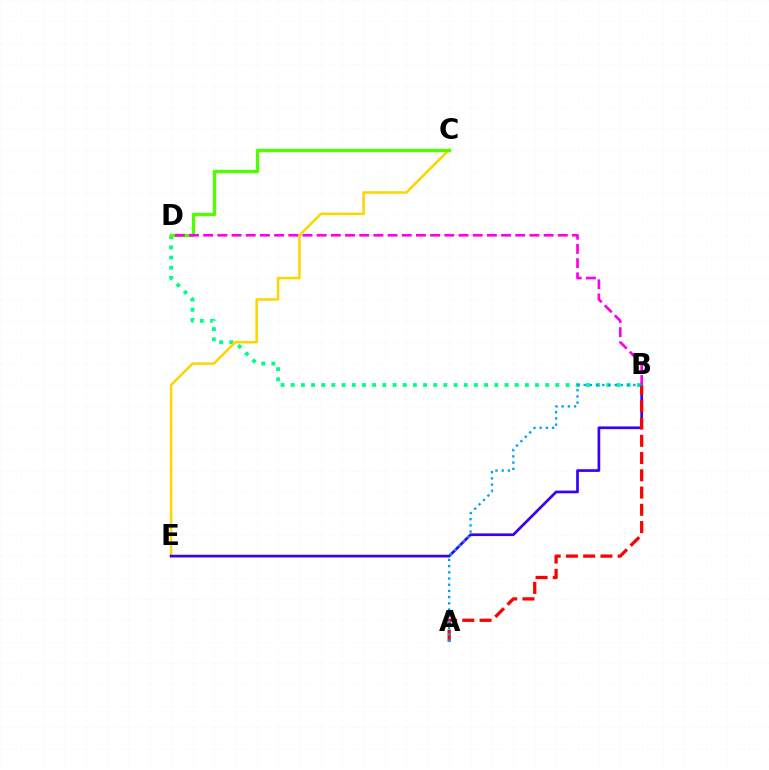{('B', 'D'): [{'color': '#00ff86', 'line_style': 'dotted', 'thickness': 2.77}, {'color': '#ff00ed', 'line_style': 'dashed', 'thickness': 1.93}], ('C', 'E'): [{'color': '#ffd500', 'line_style': 'solid', 'thickness': 1.83}], ('C', 'D'): [{'color': '#4fff00', 'line_style': 'solid', 'thickness': 2.4}], ('B', 'E'): [{'color': '#3700ff', 'line_style': 'solid', 'thickness': 1.94}], ('A', 'B'): [{'color': '#ff0000', 'line_style': 'dashed', 'thickness': 2.34}, {'color': '#009eff', 'line_style': 'dotted', 'thickness': 1.68}]}